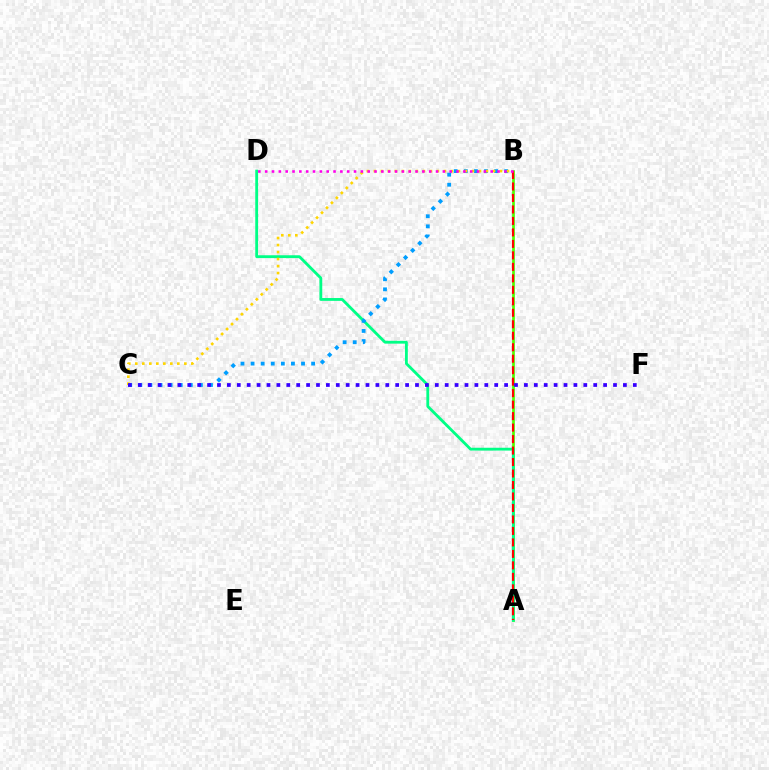{('A', 'B'): [{'color': '#4fff00', 'line_style': 'solid', 'thickness': 1.95}, {'color': '#ff0000', 'line_style': 'dashed', 'thickness': 1.56}], ('A', 'D'): [{'color': '#00ff86', 'line_style': 'solid', 'thickness': 2.03}], ('B', 'C'): [{'color': '#009eff', 'line_style': 'dotted', 'thickness': 2.74}, {'color': '#ffd500', 'line_style': 'dotted', 'thickness': 1.9}], ('C', 'F'): [{'color': '#3700ff', 'line_style': 'dotted', 'thickness': 2.69}], ('B', 'D'): [{'color': '#ff00ed', 'line_style': 'dotted', 'thickness': 1.86}]}